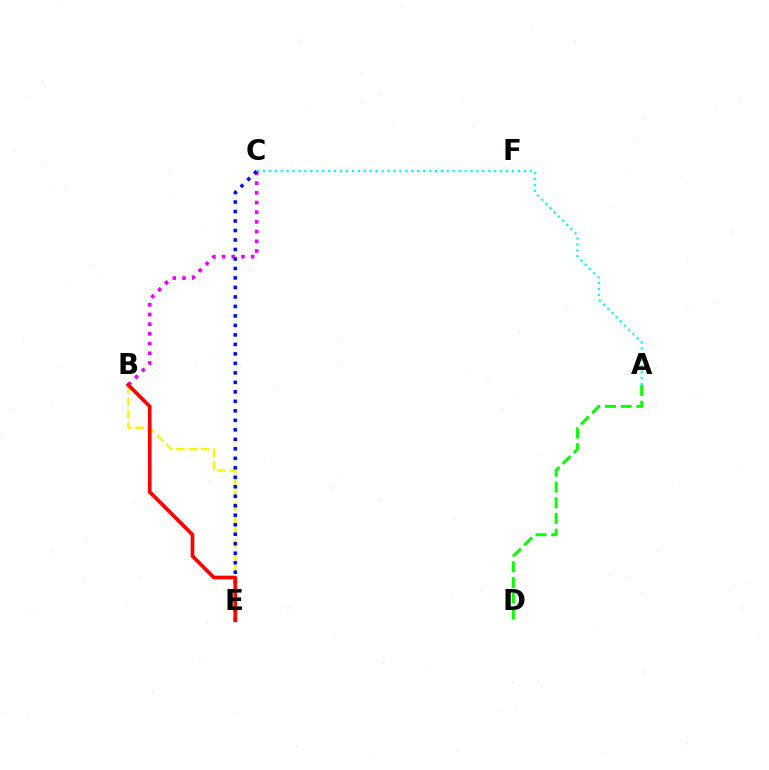{('B', 'E'): [{'color': '#fcf500', 'line_style': 'dashed', 'thickness': 1.69}, {'color': '#ff0000', 'line_style': 'solid', 'thickness': 2.67}], ('A', 'C'): [{'color': '#00fff6', 'line_style': 'dotted', 'thickness': 1.61}], ('B', 'C'): [{'color': '#ee00ff', 'line_style': 'dotted', 'thickness': 2.63}], ('C', 'E'): [{'color': '#0010ff', 'line_style': 'dotted', 'thickness': 2.58}], ('A', 'D'): [{'color': '#08ff00', 'line_style': 'dashed', 'thickness': 2.13}]}